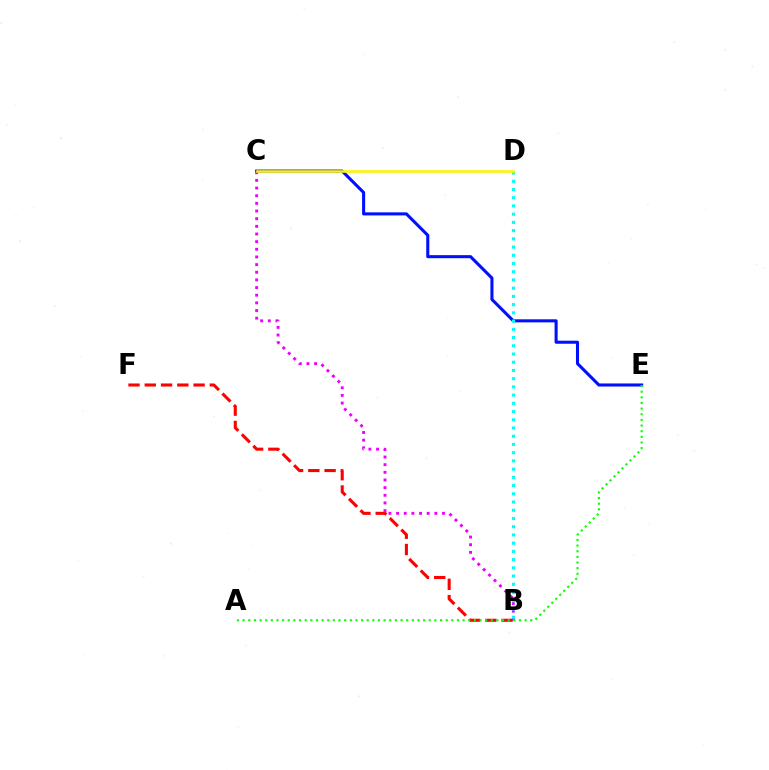{('B', 'F'): [{'color': '#ff0000', 'line_style': 'dashed', 'thickness': 2.21}], ('C', 'E'): [{'color': '#0010ff', 'line_style': 'solid', 'thickness': 2.21}], ('B', 'C'): [{'color': '#ee00ff', 'line_style': 'dotted', 'thickness': 2.08}], ('B', 'D'): [{'color': '#00fff6', 'line_style': 'dotted', 'thickness': 2.23}], ('A', 'E'): [{'color': '#08ff00', 'line_style': 'dotted', 'thickness': 1.53}], ('C', 'D'): [{'color': '#fcf500', 'line_style': 'solid', 'thickness': 1.85}]}